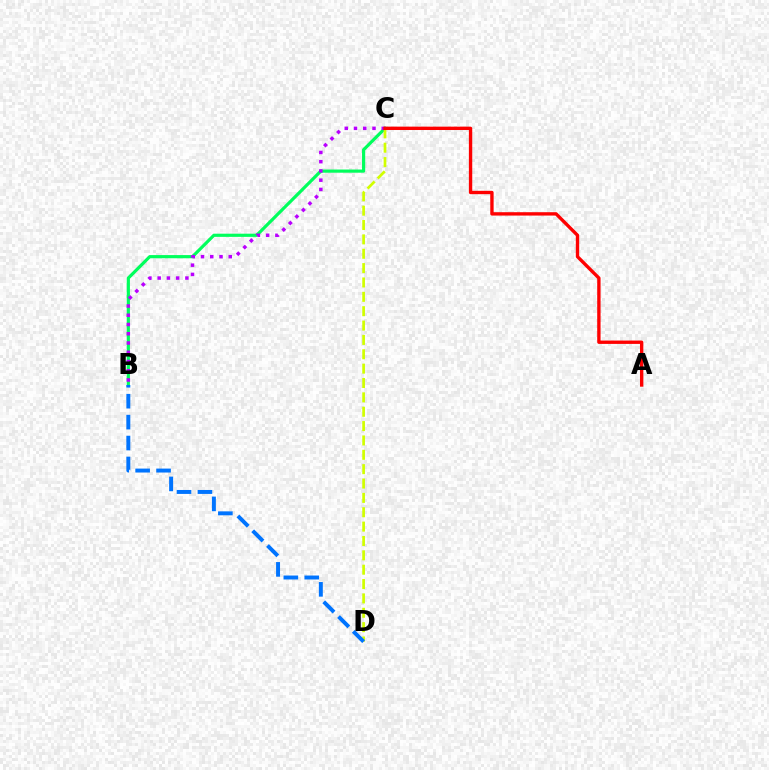{('B', 'C'): [{'color': '#00ff5c', 'line_style': 'solid', 'thickness': 2.29}, {'color': '#b900ff', 'line_style': 'dotted', 'thickness': 2.51}], ('C', 'D'): [{'color': '#d1ff00', 'line_style': 'dashed', 'thickness': 1.95}], ('A', 'C'): [{'color': '#ff0000', 'line_style': 'solid', 'thickness': 2.42}], ('B', 'D'): [{'color': '#0074ff', 'line_style': 'dashed', 'thickness': 2.84}]}